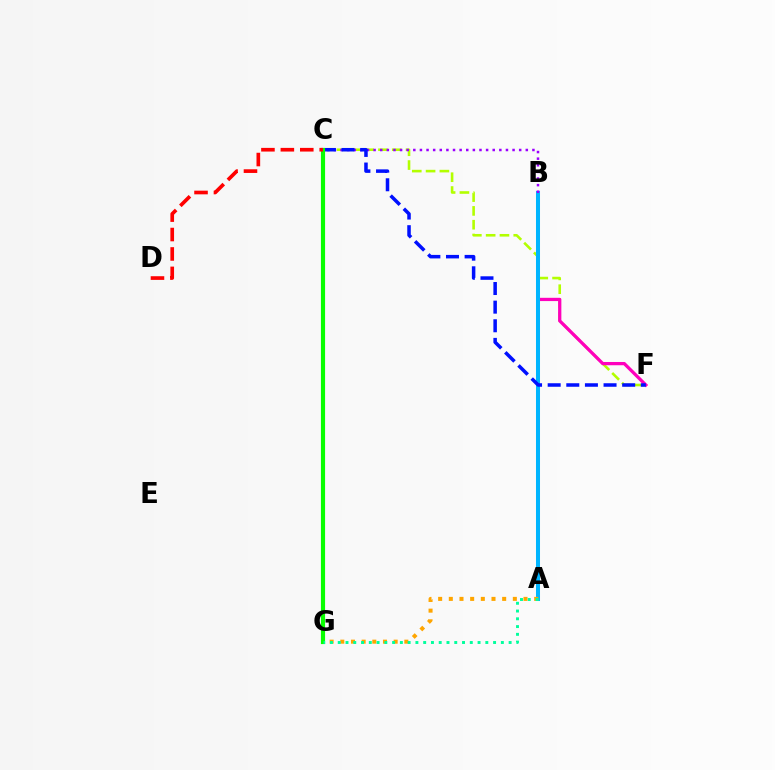{('C', 'F'): [{'color': '#b3ff00', 'line_style': 'dashed', 'thickness': 1.88}, {'color': '#0010ff', 'line_style': 'dashed', 'thickness': 2.53}], ('B', 'F'): [{'color': '#ff00bd', 'line_style': 'solid', 'thickness': 2.35}], ('A', 'B'): [{'color': '#00b5ff', 'line_style': 'solid', 'thickness': 2.9}], ('A', 'G'): [{'color': '#ffa500', 'line_style': 'dotted', 'thickness': 2.9}, {'color': '#00ff9d', 'line_style': 'dotted', 'thickness': 2.11}], ('B', 'C'): [{'color': '#9b00ff', 'line_style': 'dotted', 'thickness': 1.8}], ('C', 'G'): [{'color': '#08ff00', 'line_style': 'solid', 'thickness': 2.99}], ('C', 'D'): [{'color': '#ff0000', 'line_style': 'dashed', 'thickness': 2.64}]}